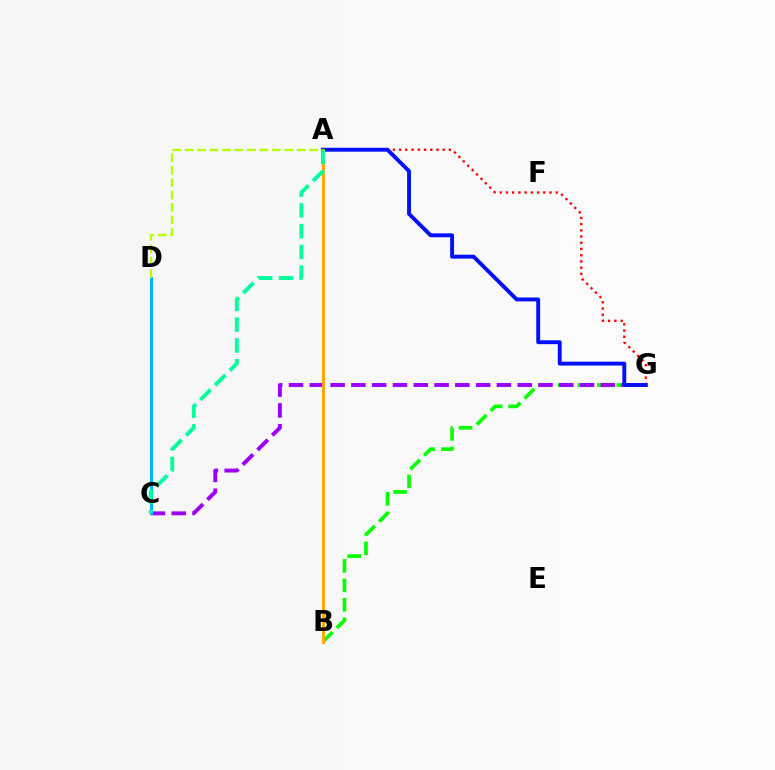{('C', 'D'): [{'color': '#ff00bd', 'line_style': 'dotted', 'thickness': 1.88}, {'color': '#00b5ff', 'line_style': 'solid', 'thickness': 2.18}], ('B', 'G'): [{'color': '#08ff00', 'line_style': 'dashed', 'thickness': 2.65}], ('A', 'G'): [{'color': '#ff0000', 'line_style': 'dotted', 'thickness': 1.69}, {'color': '#0010ff', 'line_style': 'solid', 'thickness': 2.8}], ('C', 'G'): [{'color': '#9b00ff', 'line_style': 'dashed', 'thickness': 2.82}], ('A', 'D'): [{'color': '#b3ff00', 'line_style': 'dashed', 'thickness': 1.69}], ('A', 'B'): [{'color': '#ffa500', 'line_style': 'solid', 'thickness': 2.11}], ('A', 'C'): [{'color': '#00ff9d', 'line_style': 'dashed', 'thickness': 2.82}]}